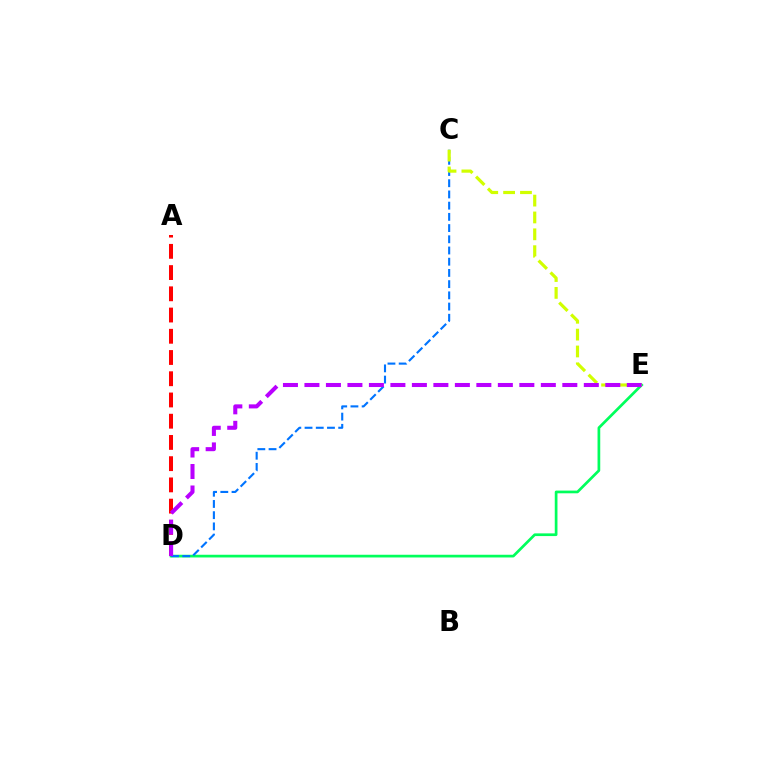{('D', 'E'): [{'color': '#00ff5c', 'line_style': 'solid', 'thickness': 1.95}, {'color': '#b900ff', 'line_style': 'dashed', 'thickness': 2.92}], ('C', 'D'): [{'color': '#0074ff', 'line_style': 'dashed', 'thickness': 1.52}], ('C', 'E'): [{'color': '#d1ff00', 'line_style': 'dashed', 'thickness': 2.29}], ('A', 'D'): [{'color': '#ff0000', 'line_style': 'dashed', 'thickness': 2.88}]}